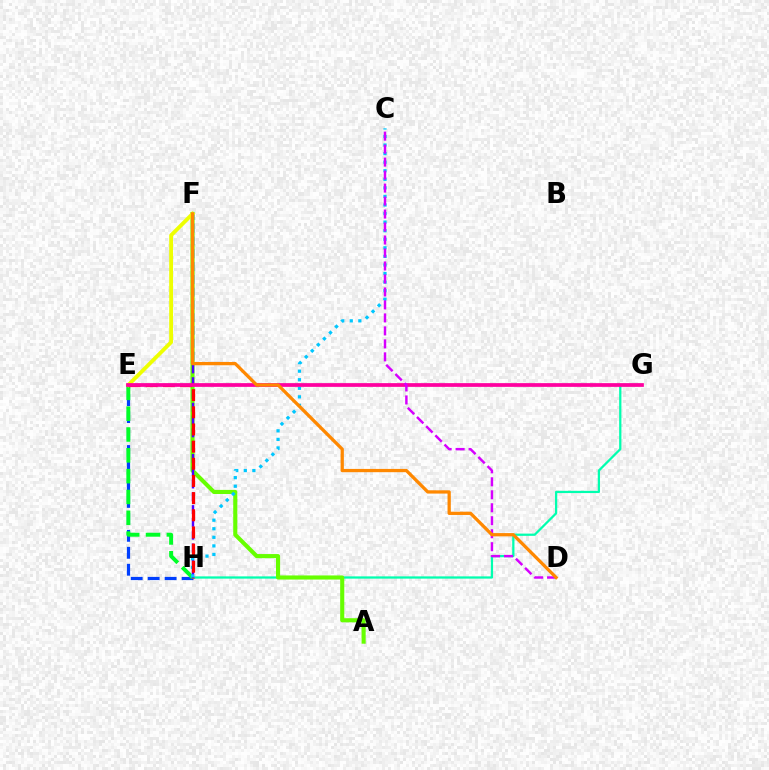{('E', 'H'): [{'color': '#003fff', 'line_style': 'dashed', 'thickness': 2.3}, {'color': '#00ff27', 'line_style': 'dashed', 'thickness': 2.83}, {'color': '#ff0000', 'line_style': 'dashed', 'thickness': 2.33}], ('G', 'H'): [{'color': '#00ffaf', 'line_style': 'solid', 'thickness': 1.62}], ('A', 'F'): [{'color': '#66ff00', 'line_style': 'solid', 'thickness': 2.95}], ('F', 'H'): [{'color': '#4f00ff', 'line_style': 'dashed', 'thickness': 1.74}], ('E', 'F'): [{'color': '#eeff00', 'line_style': 'solid', 'thickness': 2.76}], ('C', 'H'): [{'color': '#00c7ff', 'line_style': 'dotted', 'thickness': 2.33}], ('E', 'G'): [{'color': '#ff00a0', 'line_style': 'solid', 'thickness': 2.68}], ('C', 'D'): [{'color': '#d600ff', 'line_style': 'dashed', 'thickness': 1.76}], ('D', 'F'): [{'color': '#ff8800', 'line_style': 'solid', 'thickness': 2.35}]}